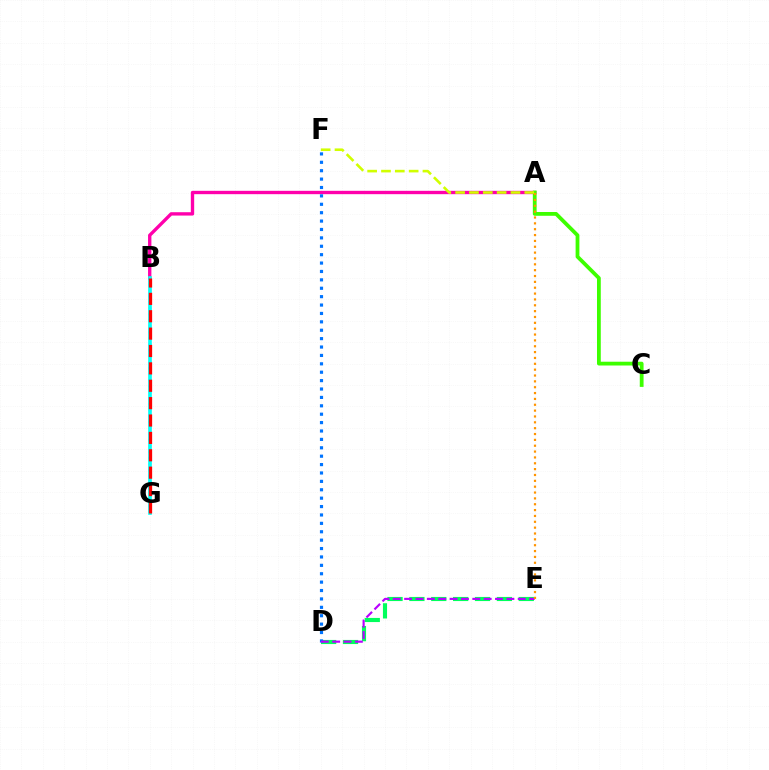{('B', 'G'): [{'color': '#2500ff', 'line_style': 'dotted', 'thickness': 1.63}, {'color': '#00fff6', 'line_style': 'solid', 'thickness': 2.63}, {'color': '#ff0000', 'line_style': 'dashed', 'thickness': 2.36}], ('D', 'E'): [{'color': '#00ff5c', 'line_style': 'dashed', 'thickness': 2.97}, {'color': '#b900ff', 'line_style': 'dashed', 'thickness': 1.54}], ('A', 'B'): [{'color': '#ff00ac', 'line_style': 'solid', 'thickness': 2.41}], ('A', 'C'): [{'color': '#3dff00', 'line_style': 'solid', 'thickness': 2.72}], ('D', 'F'): [{'color': '#0074ff', 'line_style': 'dotted', 'thickness': 2.28}], ('A', 'F'): [{'color': '#d1ff00', 'line_style': 'dashed', 'thickness': 1.88}], ('A', 'E'): [{'color': '#ff9400', 'line_style': 'dotted', 'thickness': 1.59}]}